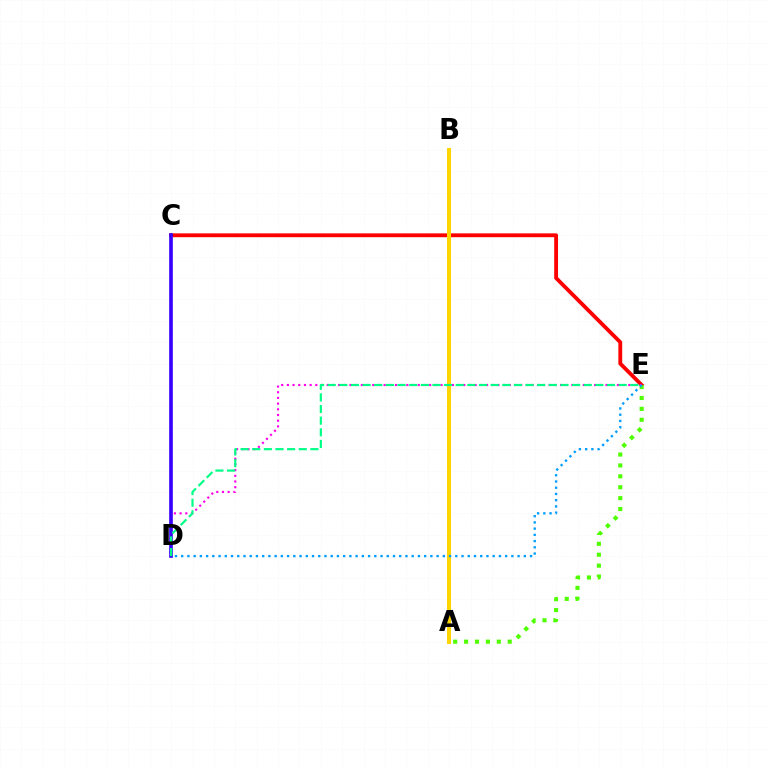{('C', 'E'): [{'color': '#ff0000', 'line_style': 'solid', 'thickness': 2.76}], ('D', 'E'): [{'color': '#ff00ed', 'line_style': 'dotted', 'thickness': 1.55}, {'color': '#009eff', 'line_style': 'dotted', 'thickness': 1.69}, {'color': '#00ff86', 'line_style': 'dashed', 'thickness': 1.58}], ('A', 'B'): [{'color': '#ffd500', 'line_style': 'solid', 'thickness': 2.9}], ('A', 'E'): [{'color': '#4fff00', 'line_style': 'dotted', 'thickness': 2.96}], ('C', 'D'): [{'color': '#3700ff', 'line_style': 'solid', 'thickness': 2.63}]}